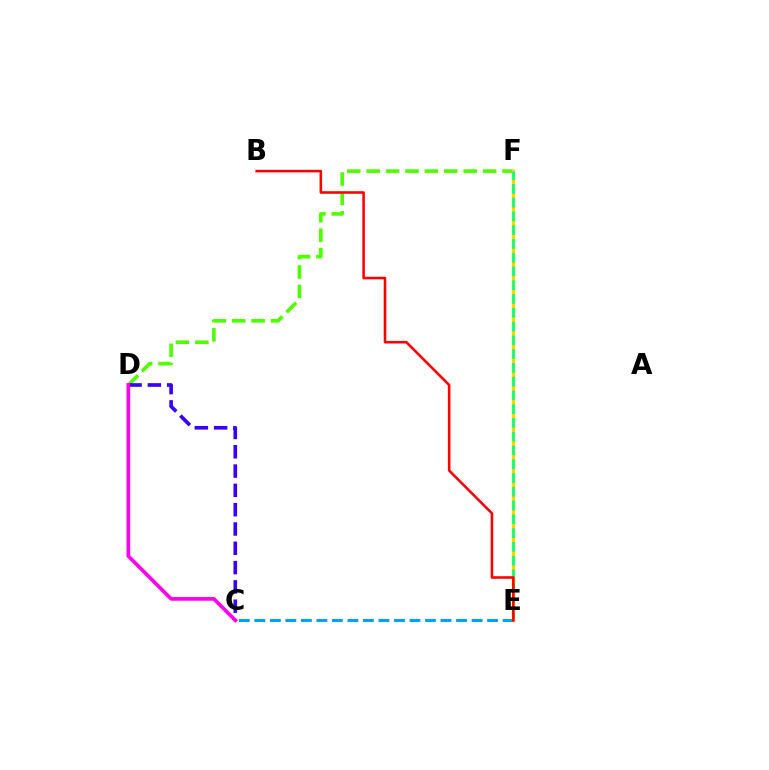{('D', 'F'): [{'color': '#4fff00', 'line_style': 'dashed', 'thickness': 2.64}], ('E', 'F'): [{'color': '#ffd500', 'line_style': 'solid', 'thickness': 2.42}, {'color': '#00ff86', 'line_style': 'dashed', 'thickness': 1.87}], ('C', 'D'): [{'color': '#3700ff', 'line_style': 'dashed', 'thickness': 2.62}, {'color': '#ff00ed', 'line_style': 'solid', 'thickness': 2.65}], ('C', 'E'): [{'color': '#009eff', 'line_style': 'dashed', 'thickness': 2.11}], ('B', 'E'): [{'color': '#ff0000', 'line_style': 'solid', 'thickness': 1.85}]}